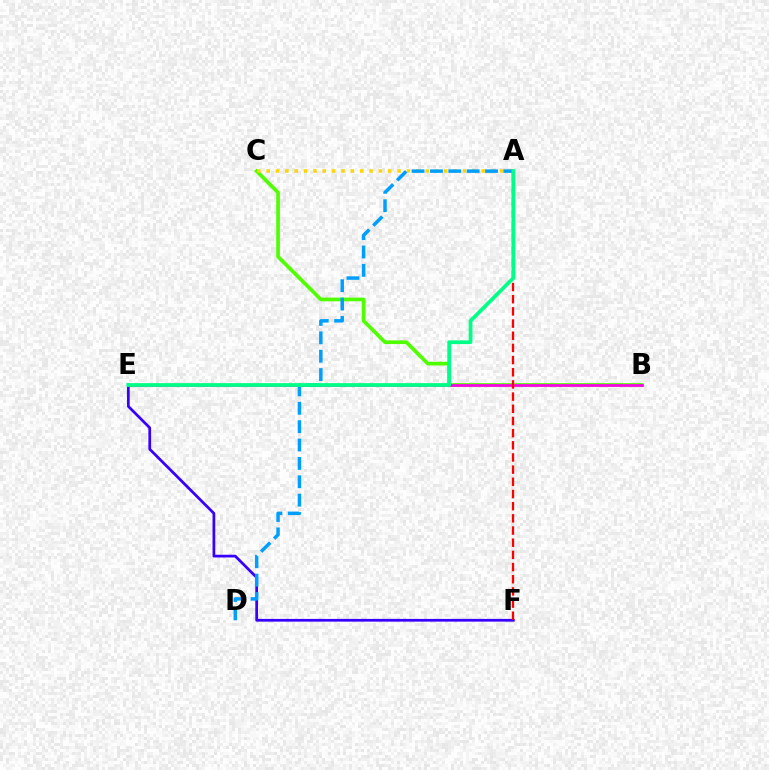{('B', 'C'): [{'color': '#4fff00', 'line_style': 'solid', 'thickness': 2.65}], ('E', 'F'): [{'color': '#3700ff', 'line_style': 'solid', 'thickness': 1.97}], ('A', 'C'): [{'color': '#ffd500', 'line_style': 'dotted', 'thickness': 2.54}], ('B', 'E'): [{'color': '#ff00ed', 'line_style': 'solid', 'thickness': 1.94}], ('A', 'F'): [{'color': '#ff0000', 'line_style': 'dashed', 'thickness': 1.65}], ('A', 'D'): [{'color': '#009eff', 'line_style': 'dashed', 'thickness': 2.5}], ('A', 'E'): [{'color': '#00ff86', 'line_style': 'solid', 'thickness': 2.69}]}